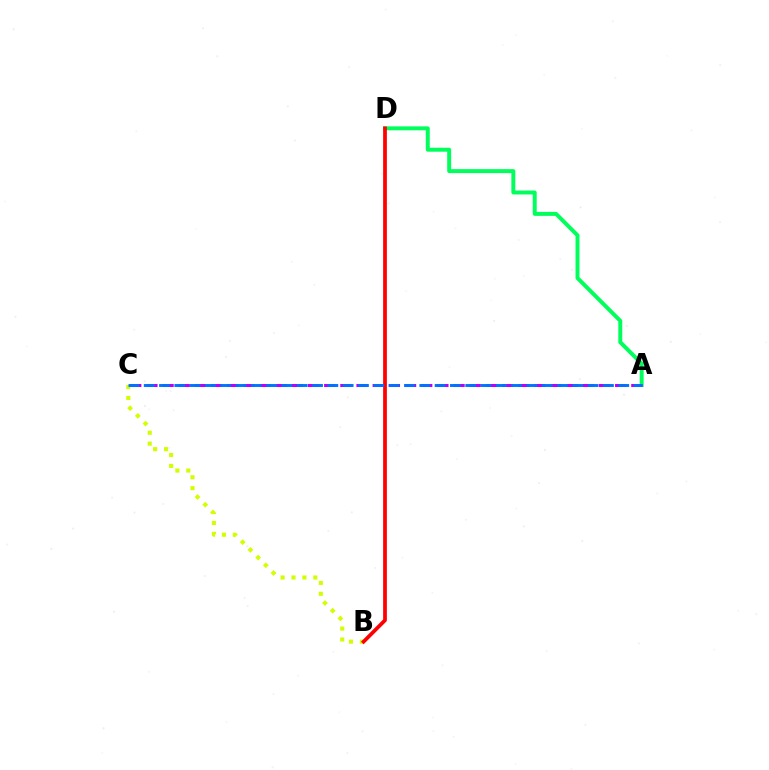{('A', 'D'): [{'color': '#00ff5c', 'line_style': 'solid', 'thickness': 2.85}], ('B', 'C'): [{'color': '#d1ff00', 'line_style': 'dotted', 'thickness': 2.96}], ('A', 'C'): [{'color': '#b900ff', 'line_style': 'dashed', 'thickness': 2.2}, {'color': '#0074ff', 'line_style': 'dashed', 'thickness': 2.08}], ('B', 'D'): [{'color': '#ff0000', 'line_style': 'solid', 'thickness': 2.69}]}